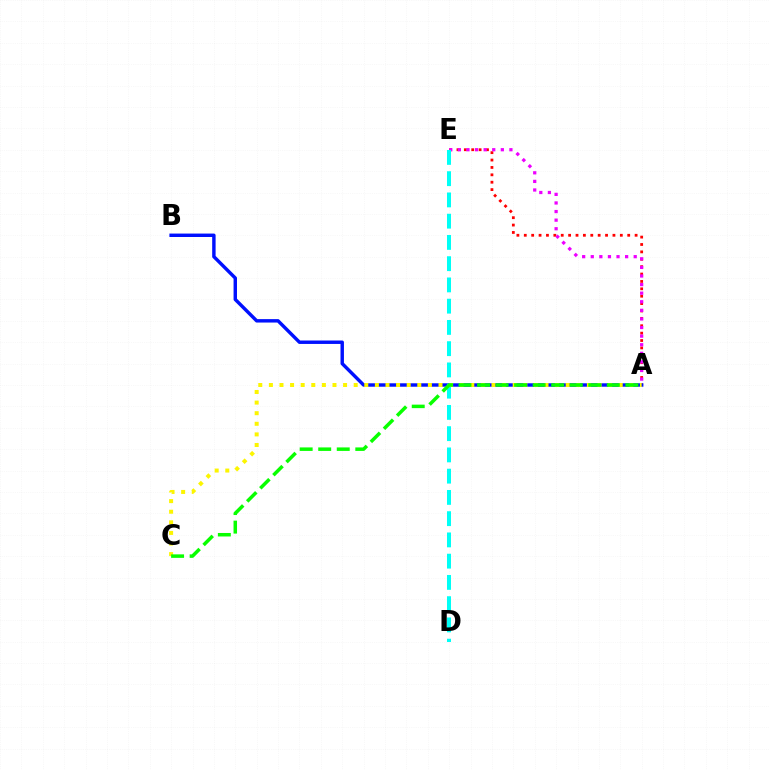{('A', 'E'): [{'color': '#ff0000', 'line_style': 'dotted', 'thickness': 2.01}, {'color': '#ee00ff', 'line_style': 'dotted', 'thickness': 2.33}], ('A', 'B'): [{'color': '#0010ff', 'line_style': 'solid', 'thickness': 2.47}], ('D', 'E'): [{'color': '#00fff6', 'line_style': 'dashed', 'thickness': 2.89}], ('A', 'C'): [{'color': '#fcf500', 'line_style': 'dotted', 'thickness': 2.88}, {'color': '#08ff00', 'line_style': 'dashed', 'thickness': 2.52}]}